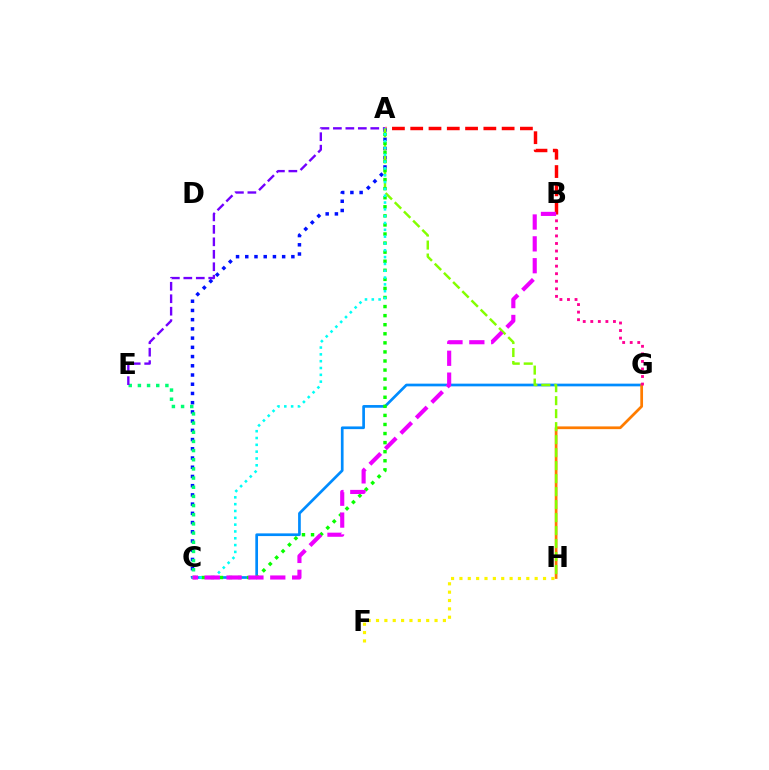{('A', 'B'): [{'color': '#ff0000', 'line_style': 'dashed', 'thickness': 2.48}], ('A', 'C'): [{'color': '#0010ff', 'line_style': 'dotted', 'thickness': 2.51}, {'color': '#08ff00', 'line_style': 'dotted', 'thickness': 2.46}, {'color': '#00fff6', 'line_style': 'dotted', 'thickness': 1.85}], ('C', 'G'): [{'color': '#008cff', 'line_style': 'solid', 'thickness': 1.94}], ('G', 'H'): [{'color': '#ff7c00', 'line_style': 'solid', 'thickness': 1.97}], ('B', 'G'): [{'color': '#ff0094', 'line_style': 'dotted', 'thickness': 2.05}], ('C', 'E'): [{'color': '#00ff74', 'line_style': 'dotted', 'thickness': 2.49}], ('A', 'E'): [{'color': '#7200ff', 'line_style': 'dashed', 'thickness': 1.69}], ('A', 'H'): [{'color': '#84ff00', 'line_style': 'dashed', 'thickness': 1.76}], ('F', 'H'): [{'color': '#fcf500', 'line_style': 'dotted', 'thickness': 2.27}], ('B', 'C'): [{'color': '#ee00ff', 'line_style': 'dashed', 'thickness': 2.97}]}